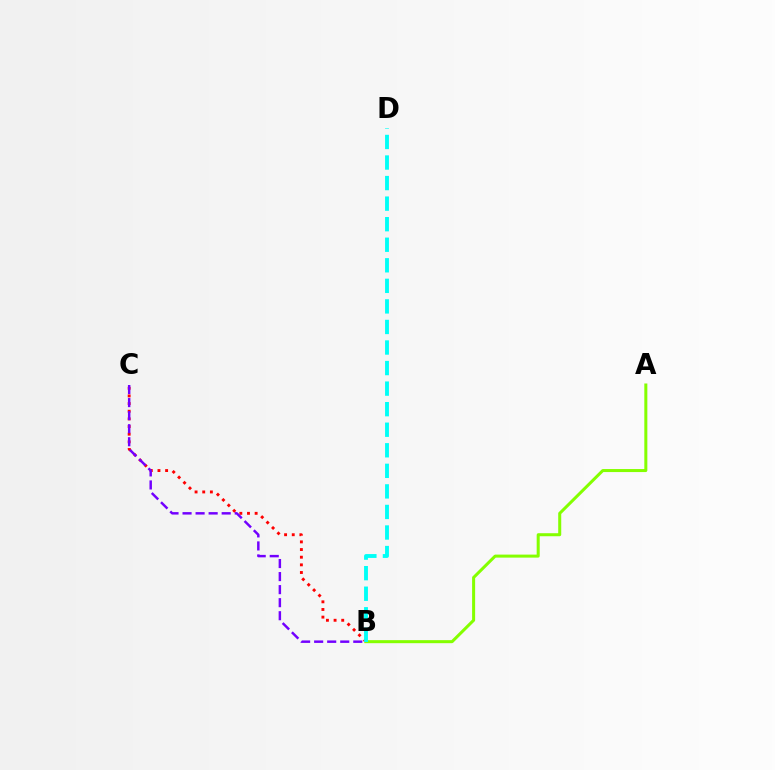{('B', 'C'): [{'color': '#ff0000', 'line_style': 'dotted', 'thickness': 2.08}, {'color': '#7200ff', 'line_style': 'dashed', 'thickness': 1.77}], ('A', 'B'): [{'color': '#84ff00', 'line_style': 'solid', 'thickness': 2.18}], ('B', 'D'): [{'color': '#00fff6', 'line_style': 'dashed', 'thickness': 2.79}]}